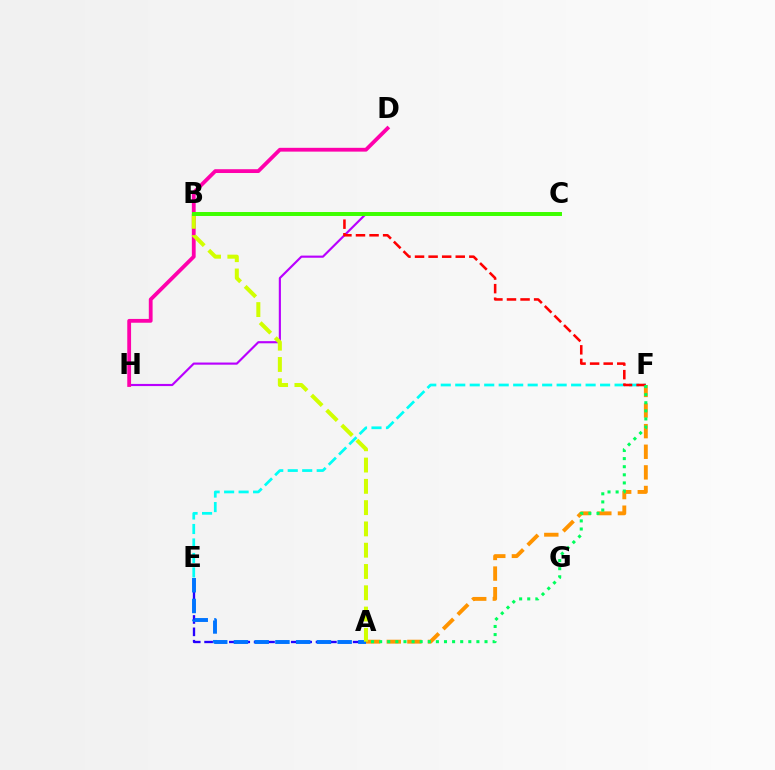{('A', 'E'): [{'color': '#2500ff', 'line_style': 'dashed', 'thickness': 1.68}, {'color': '#0074ff', 'line_style': 'dashed', 'thickness': 2.82}], ('A', 'F'): [{'color': '#ff9400', 'line_style': 'dashed', 'thickness': 2.8}, {'color': '#00ff5c', 'line_style': 'dotted', 'thickness': 2.2}], ('C', 'H'): [{'color': '#b900ff', 'line_style': 'solid', 'thickness': 1.55}], ('D', 'H'): [{'color': '#ff00ac', 'line_style': 'solid', 'thickness': 2.74}], ('E', 'F'): [{'color': '#00fff6', 'line_style': 'dashed', 'thickness': 1.97}], ('B', 'F'): [{'color': '#ff0000', 'line_style': 'dashed', 'thickness': 1.84}], ('A', 'B'): [{'color': '#d1ff00', 'line_style': 'dashed', 'thickness': 2.89}], ('B', 'C'): [{'color': '#3dff00', 'line_style': 'solid', 'thickness': 2.85}]}